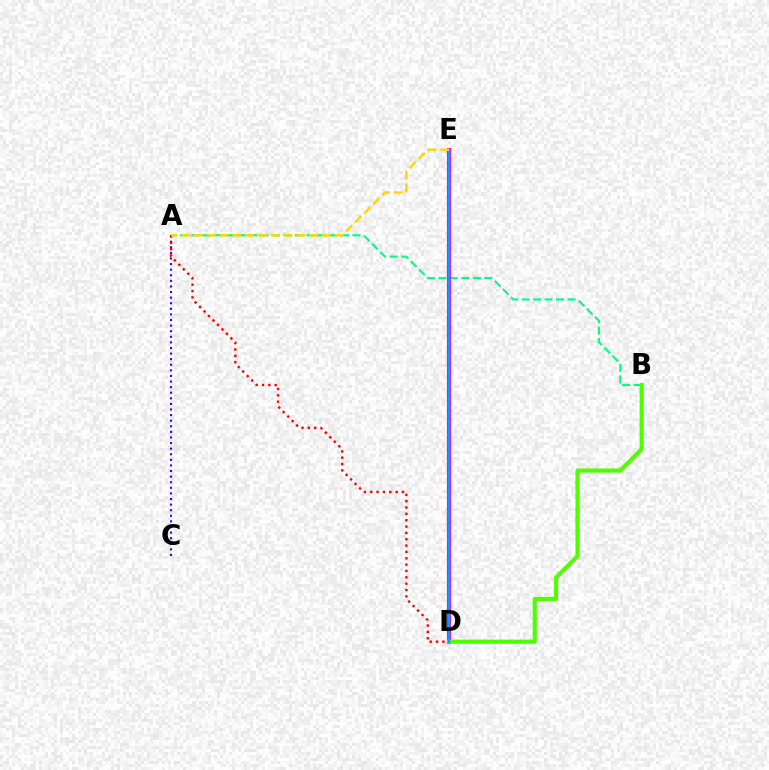{('A', 'C'): [{'color': '#3700ff', 'line_style': 'dotted', 'thickness': 1.52}], ('A', 'B'): [{'color': '#00ff86', 'line_style': 'dashed', 'thickness': 1.56}], ('D', 'E'): [{'color': '#ff00ed', 'line_style': 'solid', 'thickness': 3.0}, {'color': '#009eff', 'line_style': 'solid', 'thickness': 1.66}], ('B', 'D'): [{'color': '#4fff00', 'line_style': 'solid', 'thickness': 2.96}], ('A', 'D'): [{'color': '#ff0000', 'line_style': 'dotted', 'thickness': 1.72}], ('A', 'E'): [{'color': '#ffd500', 'line_style': 'dashed', 'thickness': 1.74}]}